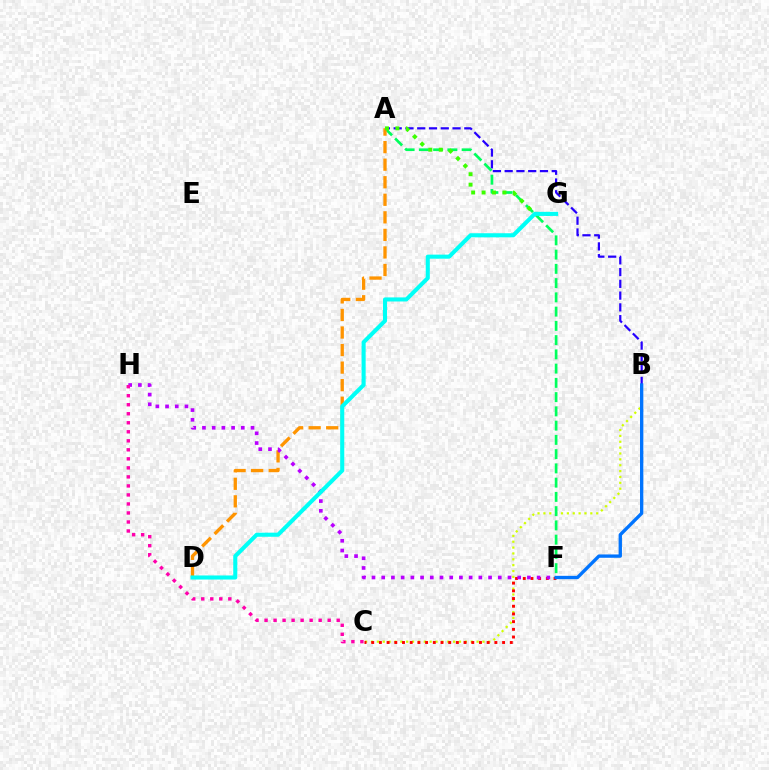{('A', 'B'): [{'color': '#2500ff', 'line_style': 'dashed', 'thickness': 1.6}], ('B', 'C'): [{'color': '#d1ff00', 'line_style': 'dotted', 'thickness': 1.59}], ('A', 'F'): [{'color': '#00ff5c', 'line_style': 'dashed', 'thickness': 1.94}], ('C', 'F'): [{'color': '#ff0000', 'line_style': 'dotted', 'thickness': 2.09}], ('A', 'D'): [{'color': '#ff9400', 'line_style': 'dashed', 'thickness': 2.38}], ('A', 'G'): [{'color': '#3dff00', 'line_style': 'dotted', 'thickness': 2.84}], ('F', 'H'): [{'color': '#b900ff', 'line_style': 'dotted', 'thickness': 2.64}], ('D', 'G'): [{'color': '#00fff6', 'line_style': 'solid', 'thickness': 2.93}], ('B', 'F'): [{'color': '#0074ff', 'line_style': 'solid', 'thickness': 2.4}], ('C', 'H'): [{'color': '#ff00ac', 'line_style': 'dotted', 'thickness': 2.45}]}